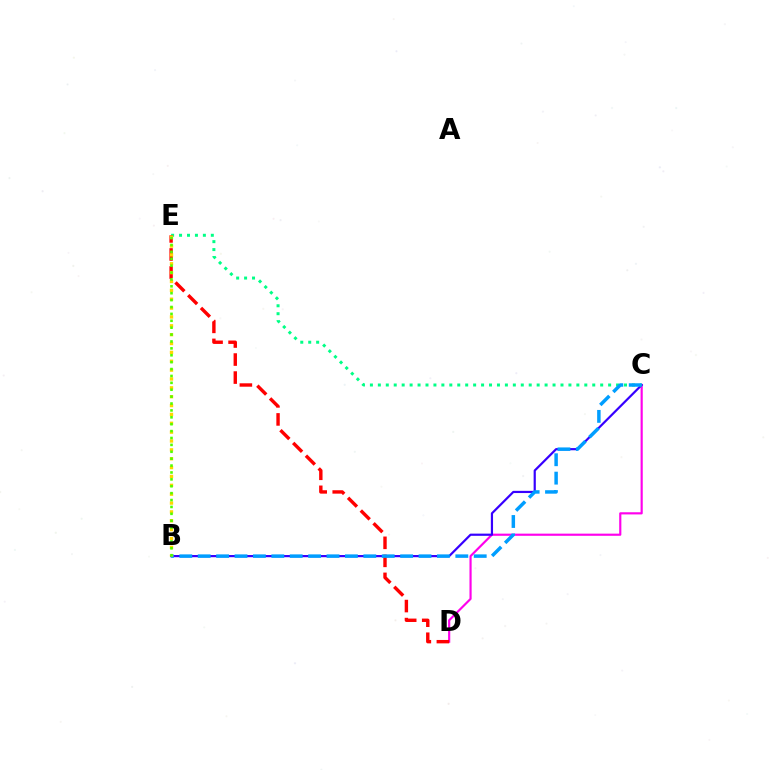{('C', 'D'): [{'color': '#ff00ed', 'line_style': 'solid', 'thickness': 1.56}], ('B', 'C'): [{'color': '#3700ff', 'line_style': 'solid', 'thickness': 1.58}, {'color': '#009eff', 'line_style': 'dashed', 'thickness': 2.5}], ('C', 'E'): [{'color': '#00ff86', 'line_style': 'dotted', 'thickness': 2.16}], ('D', 'E'): [{'color': '#ff0000', 'line_style': 'dashed', 'thickness': 2.45}], ('B', 'E'): [{'color': '#ffd500', 'line_style': 'dotted', 'thickness': 2.41}, {'color': '#4fff00', 'line_style': 'dotted', 'thickness': 1.87}]}